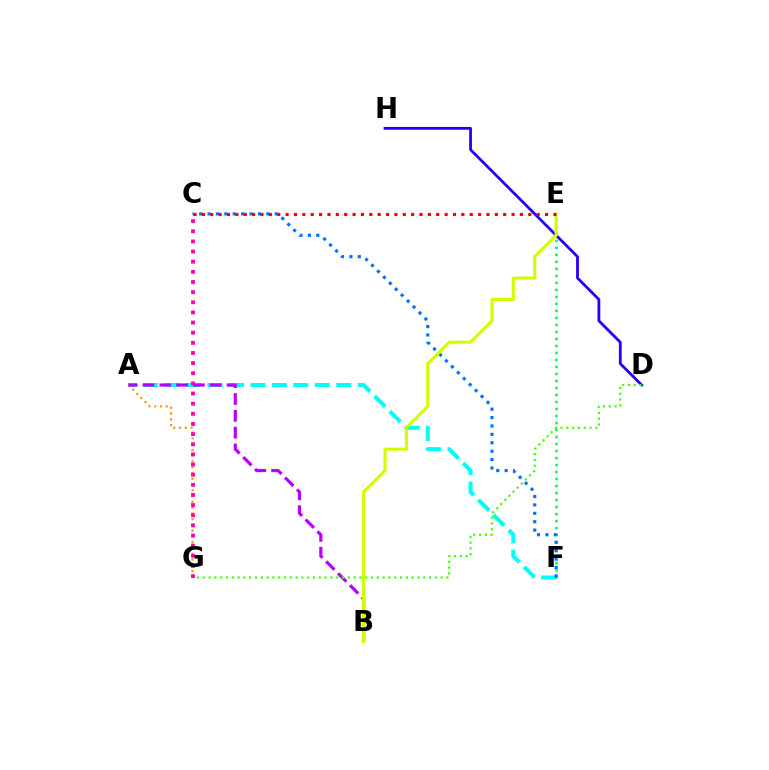{('D', 'H'): [{'color': '#2500ff', 'line_style': 'solid', 'thickness': 2.01}], ('A', 'F'): [{'color': '#00fff6', 'line_style': 'dashed', 'thickness': 2.92}], ('E', 'F'): [{'color': '#00ff5c', 'line_style': 'dotted', 'thickness': 1.9}], ('A', 'G'): [{'color': '#ff9400', 'line_style': 'dotted', 'thickness': 1.57}], ('A', 'B'): [{'color': '#b900ff', 'line_style': 'dashed', 'thickness': 2.28}], ('D', 'G'): [{'color': '#3dff00', 'line_style': 'dotted', 'thickness': 1.58}], ('C', 'G'): [{'color': '#ff00ac', 'line_style': 'dotted', 'thickness': 2.76}], ('C', 'F'): [{'color': '#0074ff', 'line_style': 'dotted', 'thickness': 2.28}], ('B', 'E'): [{'color': '#d1ff00', 'line_style': 'solid', 'thickness': 2.23}], ('C', 'E'): [{'color': '#ff0000', 'line_style': 'dotted', 'thickness': 2.27}]}